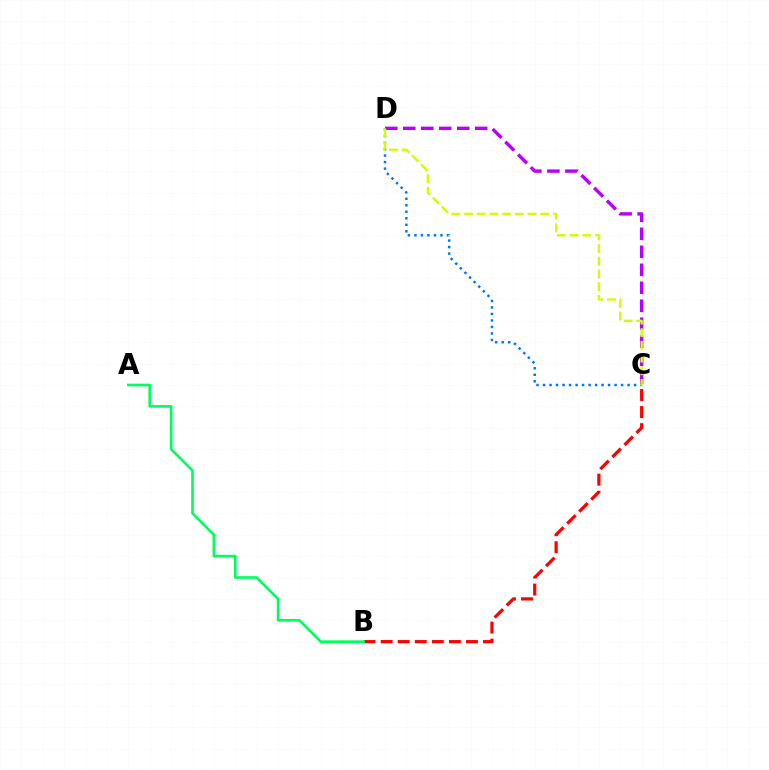{('C', 'D'): [{'color': '#0074ff', 'line_style': 'dotted', 'thickness': 1.77}, {'color': '#b900ff', 'line_style': 'dashed', 'thickness': 2.44}, {'color': '#d1ff00', 'line_style': 'dashed', 'thickness': 1.72}], ('B', 'C'): [{'color': '#ff0000', 'line_style': 'dashed', 'thickness': 2.32}], ('A', 'B'): [{'color': '#00ff5c', 'line_style': 'solid', 'thickness': 1.9}]}